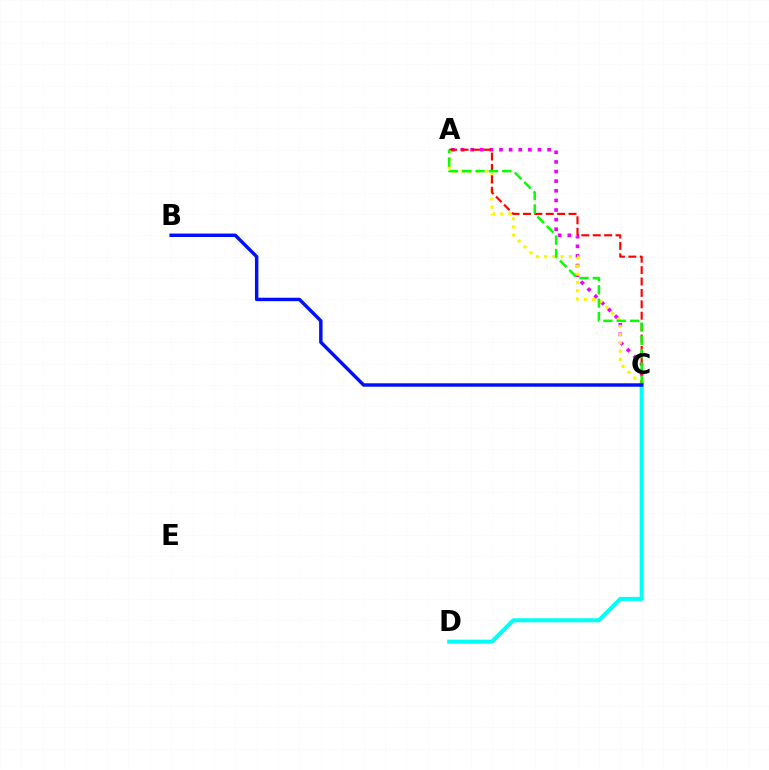{('C', 'D'): [{'color': '#00fff6', 'line_style': 'solid', 'thickness': 2.91}], ('A', 'C'): [{'color': '#ee00ff', 'line_style': 'dotted', 'thickness': 2.61}, {'color': '#fcf500', 'line_style': 'dotted', 'thickness': 2.24}, {'color': '#ff0000', 'line_style': 'dashed', 'thickness': 1.55}, {'color': '#08ff00', 'line_style': 'dashed', 'thickness': 1.81}], ('B', 'C'): [{'color': '#0010ff', 'line_style': 'solid', 'thickness': 2.48}]}